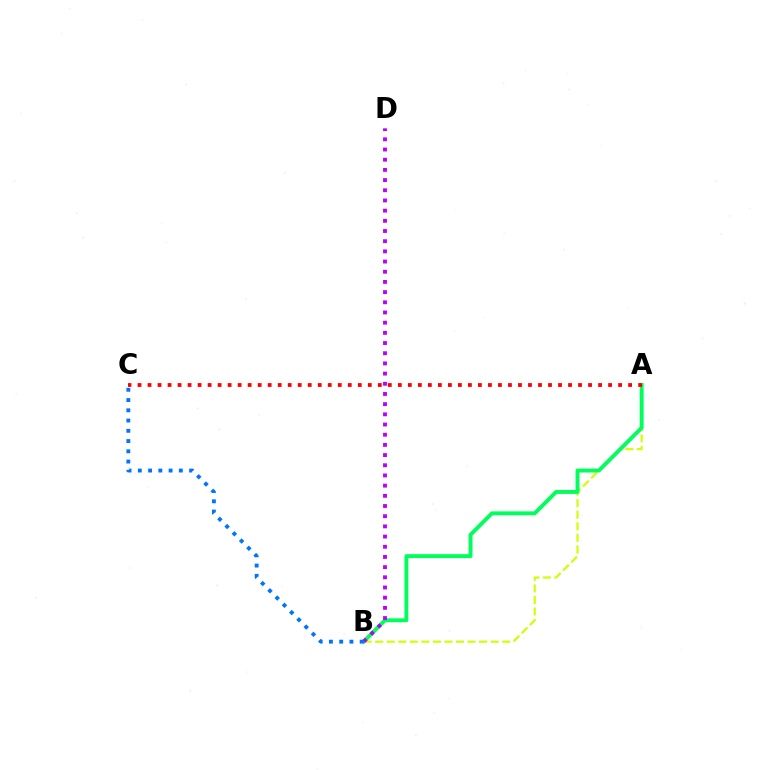{('A', 'B'): [{'color': '#d1ff00', 'line_style': 'dashed', 'thickness': 1.57}, {'color': '#00ff5c', 'line_style': 'solid', 'thickness': 2.82}], ('B', 'D'): [{'color': '#b900ff', 'line_style': 'dotted', 'thickness': 2.77}], ('A', 'C'): [{'color': '#ff0000', 'line_style': 'dotted', 'thickness': 2.72}], ('B', 'C'): [{'color': '#0074ff', 'line_style': 'dotted', 'thickness': 2.79}]}